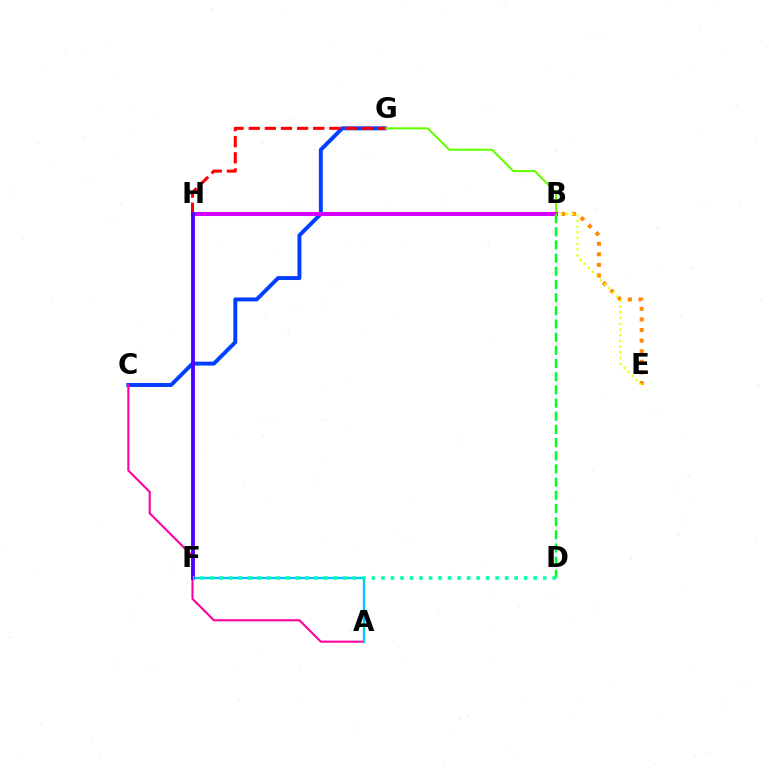{('C', 'G'): [{'color': '#003fff', 'line_style': 'solid', 'thickness': 2.82}], ('A', 'C'): [{'color': '#ff00a0', 'line_style': 'solid', 'thickness': 1.51}], ('B', 'G'): [{'color': '#66ff00', 'line_style': 'solid', 'thickness': 1.5}], ('B', 'H'): [{'color': '#d600ff', 'line_style': 'solid', 'thickness': 2.91}], ('A', 'F'): [{'color': '#00c7ff', 'line_style': 'solid', 'thickness': 1.66}], ('B', 'E'): [{'color': '#ff8800', 'line_style': 'dotted', 'thickness': 2.88}, {'color': '#eeff00', 'line_style': 'dotted', 'thickness': 1.56}], ('B', 'D'): [{'color': '#00ff27', 'line_style': 'dashed', 'thickness': 1.79}], ('G', 'H'): [{'color': '#ff0000', 'line_style': 'dashed', 'thickness': 2.19}], ('F', 'H'): [{'color': '#4f00ff', 'line_style': 'solid', 'thickness': 2.77}], ('D', 'F'): [{'color': '#00ffaf', 'line_style': 'dotted', 'thickness': 2.59}]}